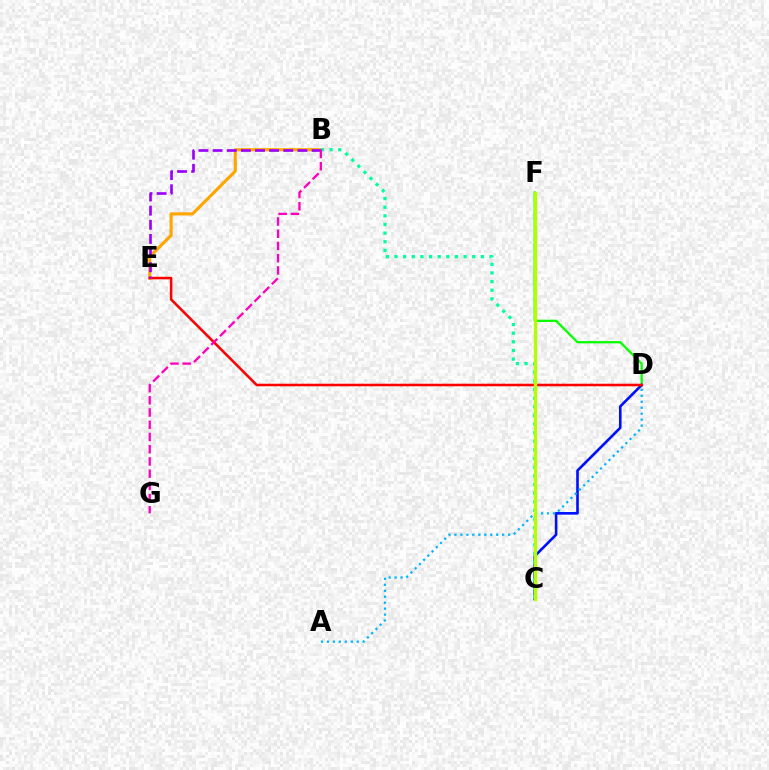{('D', 'F'): [{'color': '#08ff00', 'line_style': 'solid', 'thickness': 1.65}], ('B', 'E'): [{'color': '#ffa500', 'line_style': 'solid', 'thickness': 2.24}, {'color': '#9b00ff', 'line_style': 'dashed', 'thickness': 1.92}], ('C', 'D'): [{'color': '#0010ff', 'line_style': 'solid', 'thickness': 1.89}], ('B', 'C'): [{'color': '#00ff9d', 'line_style': 'dotted', 'thickness': 2.35}], ('D', 'E'): [{'color': '#ff0000', 'line_style': 'solid', 'thickness': 1.83}], ('A', 'D'): [{'color': '#00b5ff', 'line_style': 'dotted', 'thickness': 1.62}], ('B', 'G'): [{'color': '#ff00bd', 'line_style': 'dashed', 'thickness': 1.66}], ('C', 'F'): [{'color': '#b3ff00', 'line_style': 'solid', 'thickness': 2.37}]}